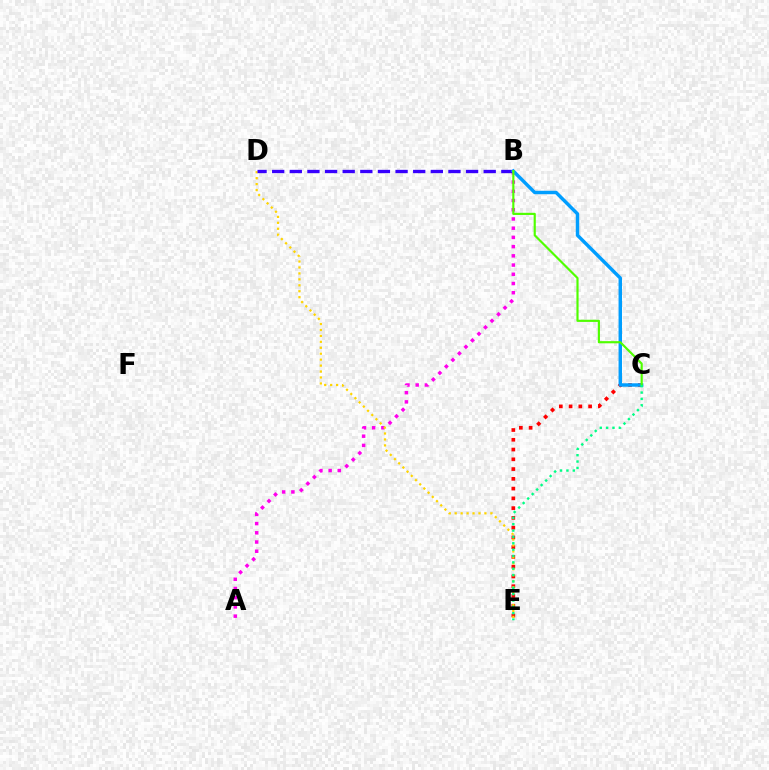{('C', 'E'): [{'color': '#ff0000', 'line_style': 'dotted', 'thickness': 2.65}, {'color': '#00ff86', 'line_style': 'dotted', 'thickness': 1.73}], ('A', 'B'): [{'color': '#ff00ed', 'line_style': 'dotted', 'thickness': 2.51}], ('D', 'E'): [{'color': '#ffd500', 'line_style': 'dotted', 'thickness': 1.62}], ('B', 'D'): [{'color': '#3700ff', 'line_style': 'dashed', 'thickness': 2.39}], ('B', 'C'): [{'color': '#009eff', 'line_style': 'solid', 'thickness': 2.48}, {'color': '#4fff00', 'line_style': 'solid', 'thickness': 1.56}]}